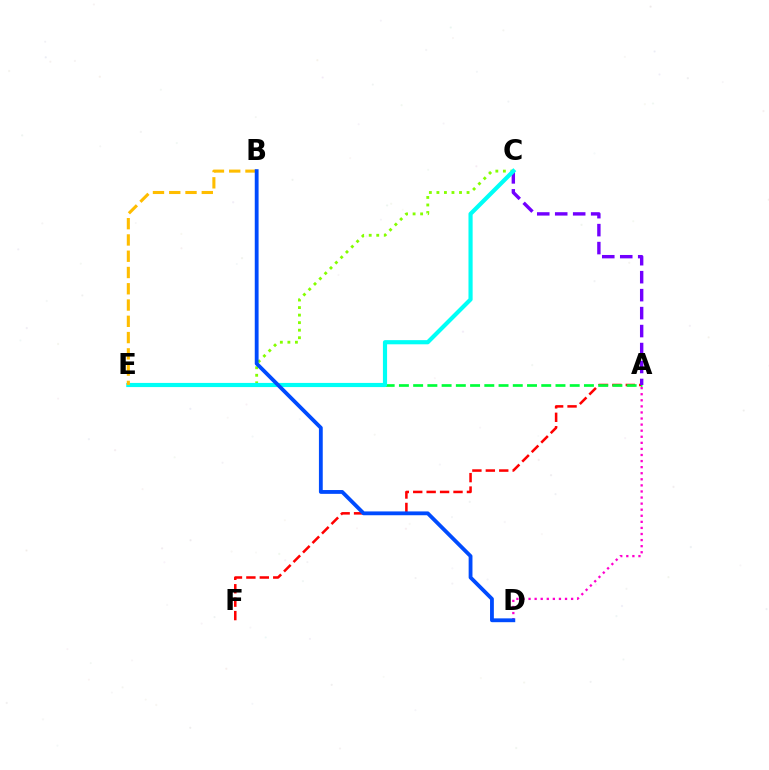{('A', 'F'): [{'color': '#ff0000', 'line_style': 'dashed', 'thickness': 1.82}], ('A', 'D'): [{'color': '#ff00cf', 'line_style': 'dotted', 'thickness': 1.65}], ('C', 'E'): [{'color': '#84ff00', 'line_style': 'dotted', 'thickness': 2.05}, {'color': '#00fff6', 'line_style': 'solid', 'thickness': 2.99}], ('A', 'E'): [{'color': '#00ff39', 'line_style': 'dashed', 'thickness': 1.93}], ('A', 'C'): [{'color': '#7200ff', 'line_style': 'dashed', 'thickness': 2.44}], ('B', 'E'): [{'color': '#ffbd00', 'line_style': 'dashed', 'thickness': 2.21}], ('B', 'D'): [{'color': '#004bff', 'line_style': 'solid', 'thickness': 2.75}]}